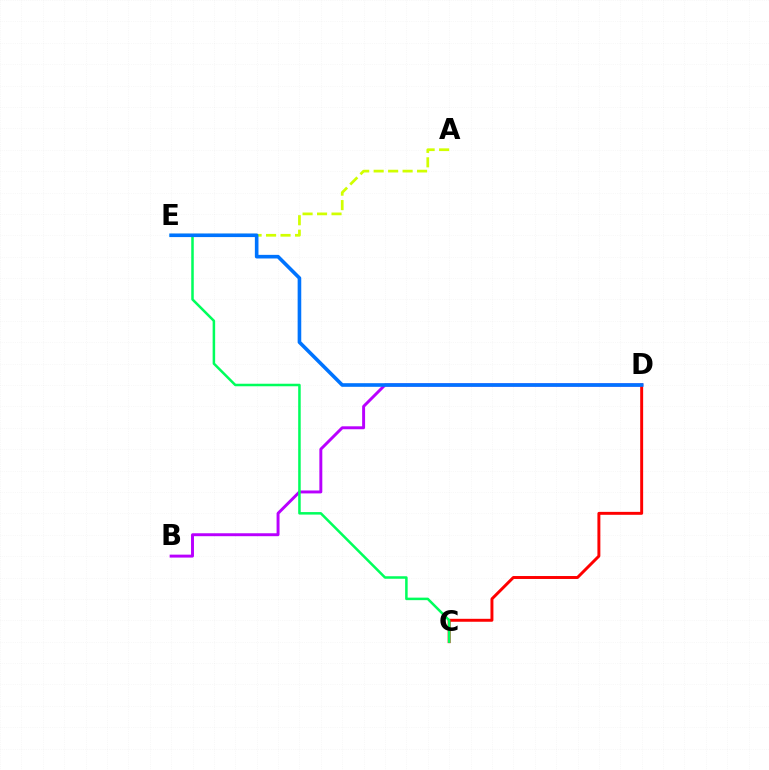{('B', 'D'): [{'color': '#b900ff', 'line_style': 'solid', 'thickness': 2.12}], ('C', 'D'): [{'color': '#ff0000', 'line_style': 'solid', 'thickness': 2.12}], ('A', 'E'): [{'color': '#d1ff00', 'line_style': 'dashed', 'thickness': 1.97}], ('C', 'E'): [{'color': '#00ff5c', 'line_style': 'solid', 'thickness': 1.82}], ('D', 'E'): [{'color': '#0074ff', 'line_style': 'solid', 'thickness': 2.6}]}